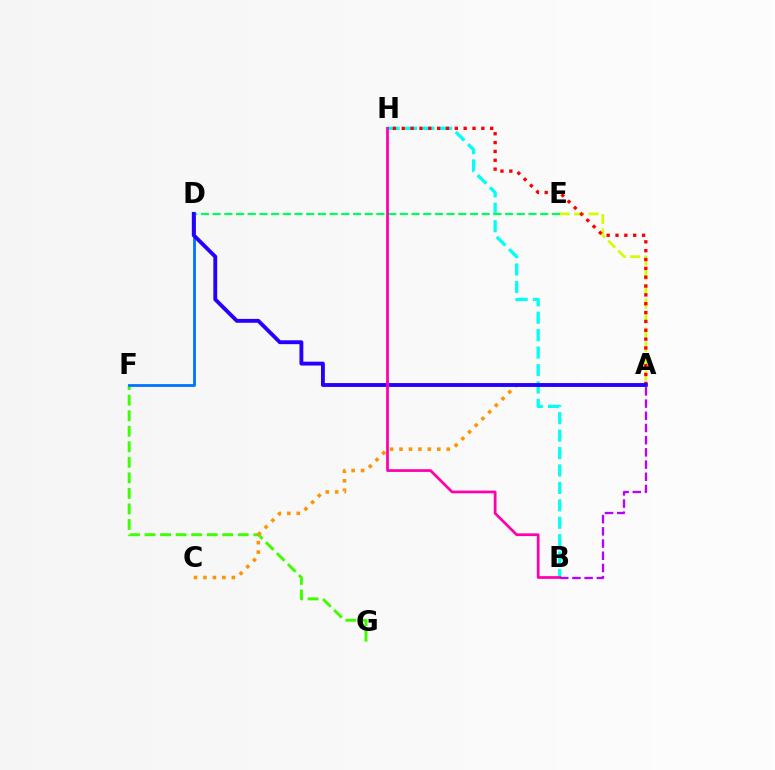{('B', 'H'): [{'color': '#00fff6', 'line_style': 'dashed', 'thickness': 2.37}, {'color': '#ff00ac', 'line_style': 'solid', 'thickness': 1.97}], ('A', 'E'): [{'color': '#d1ff00', 'line_style': 'dashed', 'thickness': 1.95}], ('F', 'G'): [{'color': '#3dff00', 'line_style': 'dashed', 'thickness': 2.11}], ('A', 'B'): [{'color': '#b900ff', 'line_style': 'dashed', 'thickness': 1.66}], ('A', 'C'): [{'color': '#ff9400', 'line_style': 'dotted', 'thickness': 2.57}], ('D', 'F'): [{'color': '#0074ff', 'line_style': 'solid', 'thickness': 2.03}], ('A', 'H'): [{'color': '#ff0000', 'line_style': 'dotted', 'thickness': 2.4}], ('D', 'E'): [{'color': '#00ff5c', 'line_style': 'dashed', 'thickness': 1.59}], ('A', 'D'): [{'color': '#2500ff', 'line_style': 'solid', 'thickness': 2.79}]}